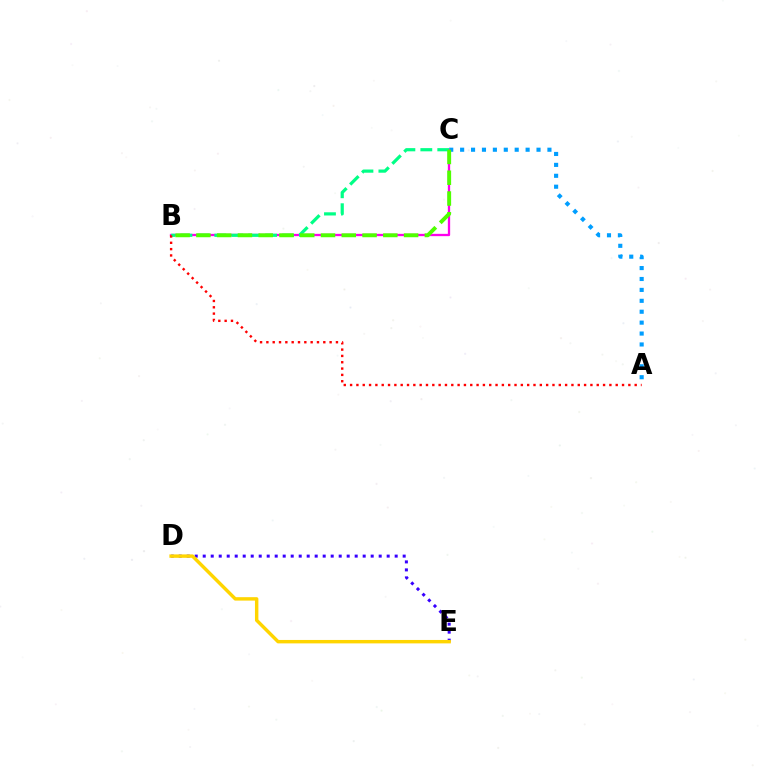{('D', 'E'): [{'color': '#3700ff', 'line_style': 'dotted', 'thickness': 2.17}, {'color': '#ffd500', 'line_style': 'solid', 'thickness': 2.47}], ('A', 'C'): [{'color': '#009eff', 'line_style': 'dotted', 'thickness': 2.97}], ('B', 'C'): [{'color': '#ff00ed', 'line_style': 'solid', 'thickness': 1.66}, {'color': '#00ff86', 'line_style': 'dashed', 'thickness': 2.3}, {'color': '#4fff00', 'line_style': 'dashed', 'thickness': 2.82}], ('A', 'B'): [{'color': '#ff0000', 'line_style': 'dotted', 'thickness': 1.72}]}